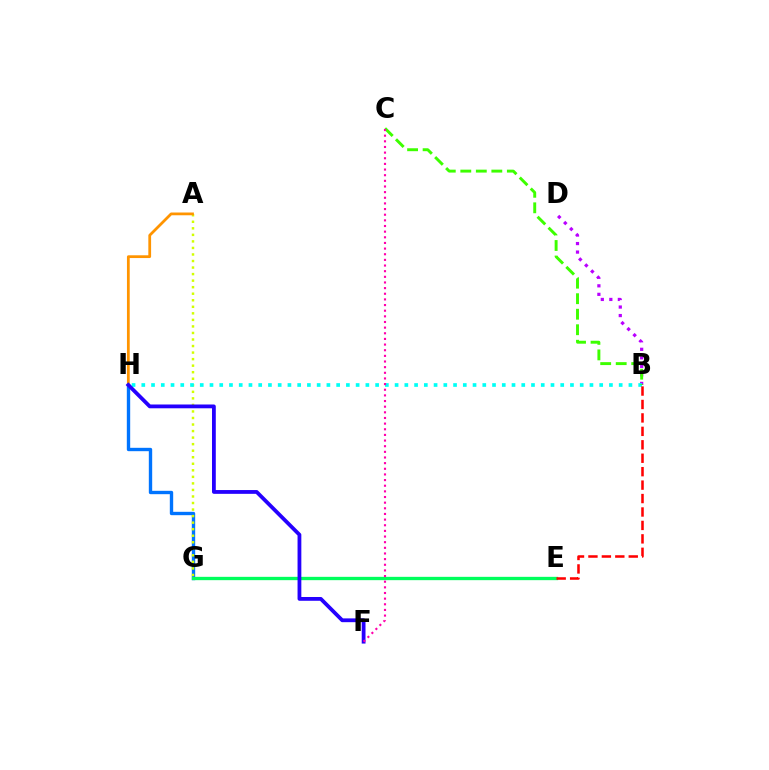{('G', 'H'): [{'color': '#0074ff', 'line_style': 'solid', 'thickness': 2.42}], ('E', 'G'): [{'color': '#00ff5c', 'line_style': 'solid', 'thickness': 2.4}], ('B', 'D'): [{'color': '#b900ff', 'line_style': 'dotted', 'thickness': 2.32}], ('A', 'G'): [{'color': '#d1ff00', 'line_style': 'dotted', 'thickness': 1.78}], ('B', 'H'): [{'color': '#00fff6', 'line_style': 'dotted', 'thickness': 2.65}], ('B', 'C'): [{'color': '#3dff00', 'line_style': 'dashed', 'thickness': 2.11}], ('B', 'E'): [{'color': '#ff0000', 'line_style': 'dashed', 'thickness': 1.83}], ('A', 'H'): [{'color': '#ff9400', 'line_style': 'solid', 'thickness': 1.99}], ('F', 'H'): [{'color': '#2500ff', 'line_style': 'solid', 'thickness': 2.73}], ('C', 'F'): [{'color': '#ff00ac', 'line_style': 'dotted', 'thickness': 1.53}]}